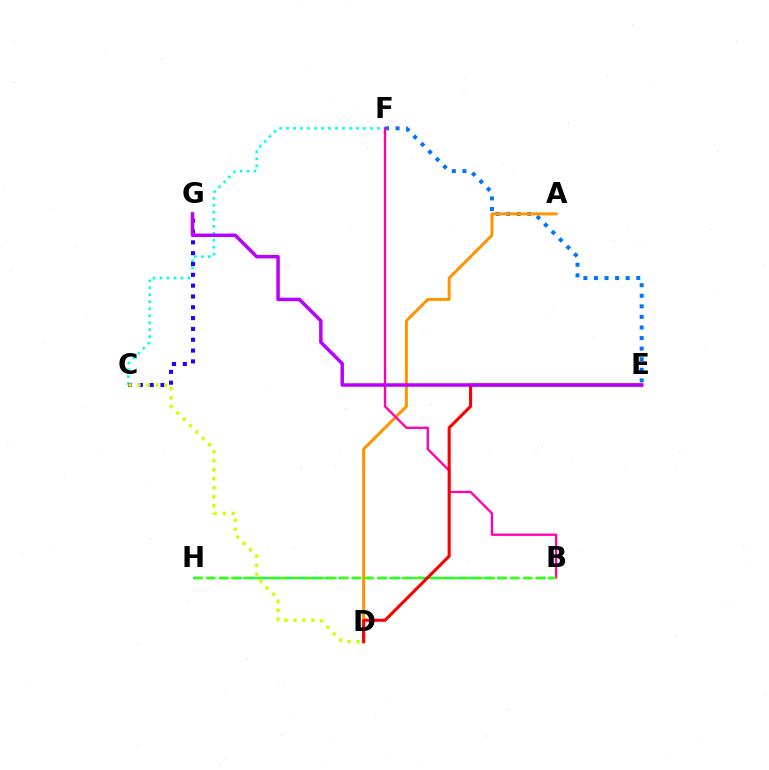{('C', 'F'): [{'color': '#00fff6', 'line_style': 'dotted', 'thickness': 1.9}], ('B', 'H'): [{'color': '#00ff5c', 'line_style': 'dashed', 'thickness': 1.79}, {'color': '#3dff00', 'line_style': 'dashed', 'thickness': 1.65}], ('E', 'F'): [{'color': '#0074ff', 'line_style': 'dotted', 'thickness': 2.87}], ('C', 'G'): [{'color': '#2500ff', 'line_style': 'dotted', 'thickness': 2.94}], ('A', 'D'): [{'color': '#ff9400', 'line_style': 'solid', 'thickness': 2.15}], ('B', 'F'): [{'color': '#ff00ac', 'line_style': 'solid', 'thickness': 1.67}], ('D', 'E'): [{'color': '#ff0000', 'line_style': 'solid', 'thickness': 2.22}], ('C', 'D'): [{'color': '#d1ff00', 'line_style': 'dotted', 'thickness': 2.44}], ('E', 'G'): [{'color': '#b900ff', 'line_style': 'solid', 'thickness': 2.51}]}